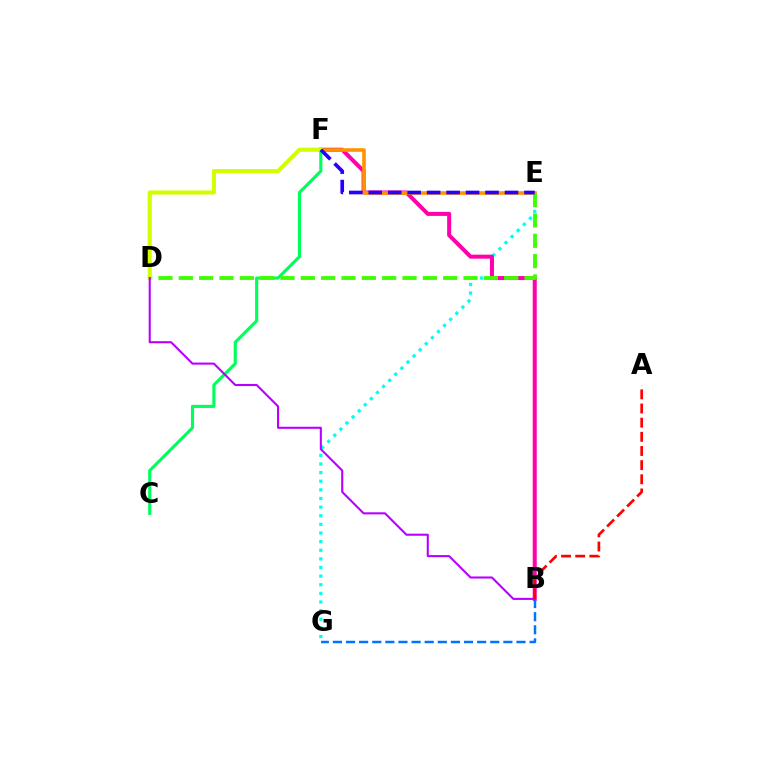{('E', 'G'): [{'color': '#00fff6', 'line_style': 'dotted', 'thickness': 2.34}], ('B', 'F'): [{'color': '#ff00ac', 'line_style': 'solid', 'thickness': 2.9}], ('E', 'F'): [{'color': '#ff9400', 'line_style': 'solid', 'thickness': 2.61}, {'color': '#2500ff', 'line_style': 'dashed', 'thickness': 2.64}], ('C', 'F'): [{'color': '#00ff5c', 'line_style': 'solid', 'thickness': 2.25}], ('D', 'E'): [{'color': '#3dff00', 'line_style': 'dashed', 'thickness': 2.76}], ('B', 'G'): [{'color': '#0074ff', 'line_style': 'dashed', 'thickness': 1.78}], ('D', 'F'): [{'color': '#d1ff00', 'line_style': 'solid', 'thickness': 2.97}], ('B', 'D'): [{'color': '#b900ff', 'line_style': 'solid', 'thickness': 1.5}], ('A', 'B'): [{'color': '#ff0000', 'line_style': 'dashed', 'thickness': 1.92}]}